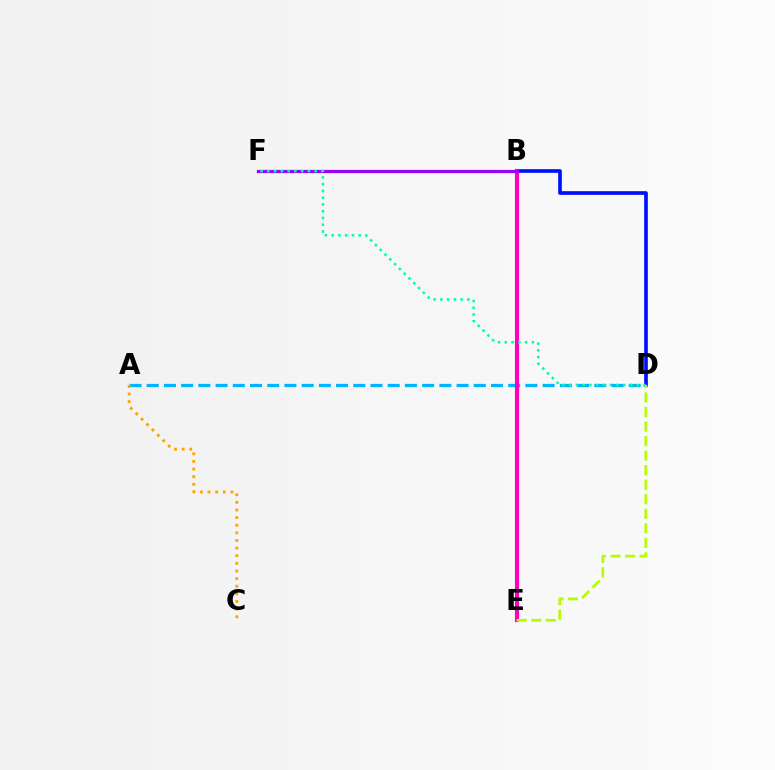{('B', 'E'): [{'color': '#08ff00', 'line_style': 'dashed', 'thickness': 1.68}, {'color': '#ff0000', 'line_style': 'dotted', 'thickness': 2.17}, {'color': '#ff00bd', 'line_style': 'solid', 'thickness': 2.97}], ('A', 'D'): [{'color': '#00b5ff', 'line_style': 'dashed', 'thickness': 2.34}], ('B', 'D'): [{'color': '#0010ff', 'line_style': 'solid', 'thickness': 2.65}], ('A', 'C'): [{'color': '#ffa500', 'line_style': 'dotted', 'thickness': 2.07}], ('D', 'E'): [{'color': '#b3ff00', 'line_style': 'dashed', 'thickness': 1.97}], ('B', 'F'): [{'color': '#9b00ff', 'line_style': 'solid', 'thickness': 2.32}], ('D', 'F'): [{'color': '#00ff9d', 'line_style': 'dotted', 'thickness': 1.84}]}